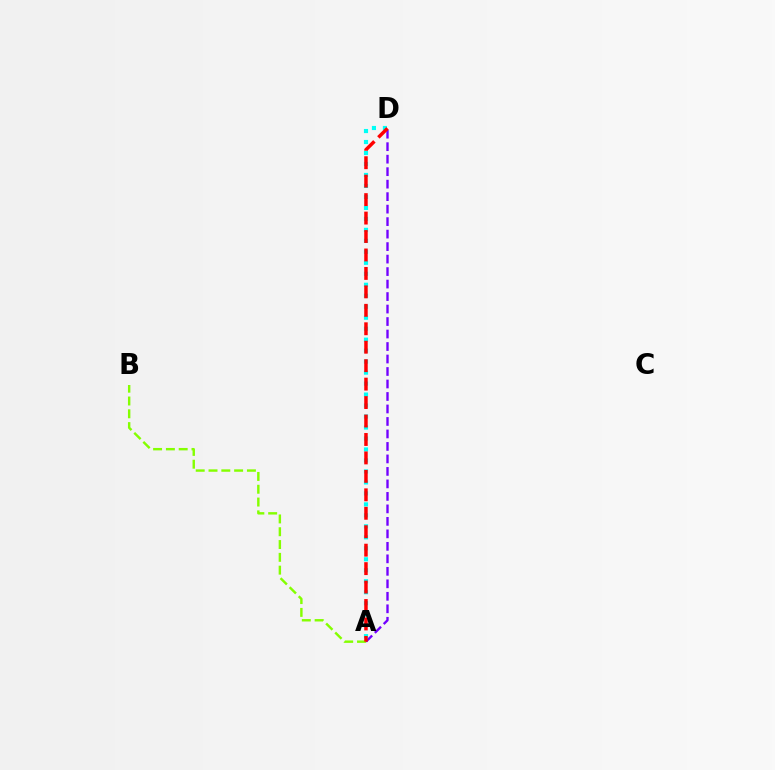{('A', 'D'): [{'color': '#7200ff', 'line_style': 'dashed', 'thickness': 1.7}, {'color': '#00fff6', 'line_style': 'dotted', 'thickness': 2.98}, {'color': '#ff0000', 'line_style': 'dashed', 'thickness': 2.51}], ('A', 'B'): [{'color': '#84ff00', 'line_style': 'dashed', 'thickness': 1.74}]}